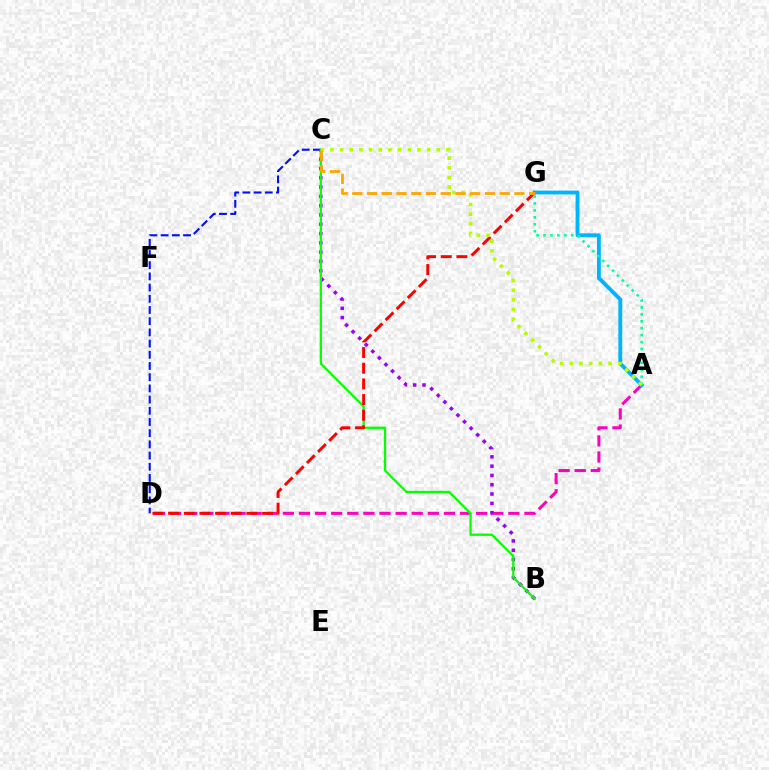{('C', 'D'): [{'color': '#0010ff', 'line_style': 'dashed', 'thickness': 1.52}], ('A', 'D'): [{'color': '#ff00bd', 'line_style': 'dashed', 'thickness': 2.19}], ('B', 'C'): [{'color': '#9b00ff', 'line_style': 'dotted', 'thickness': 2.53}, {'color': '#08ff00', 'line_style': 'solid', 'thickness': 1.65}], ('A', 'G'): [{'color': '#00b5ff', 'line_style': 'solid', 'thickness': 2.77}, {'color': '#00ff9d', 'line_style': 'dotted', 'thickness': 1.88}], ('D', 'G'): [{'color': '#ff0000', 'line_style': 'dashed', 'thickness': 2.13}], ('A', 'C'): [{'color': '#b3ff00', 'line_style': 'dotted', 'thickness': 2.63}], ('C', 'G'): [{'color': '#ffa500', 'line_style': 'dashed', 'thickness': 2.0}]}